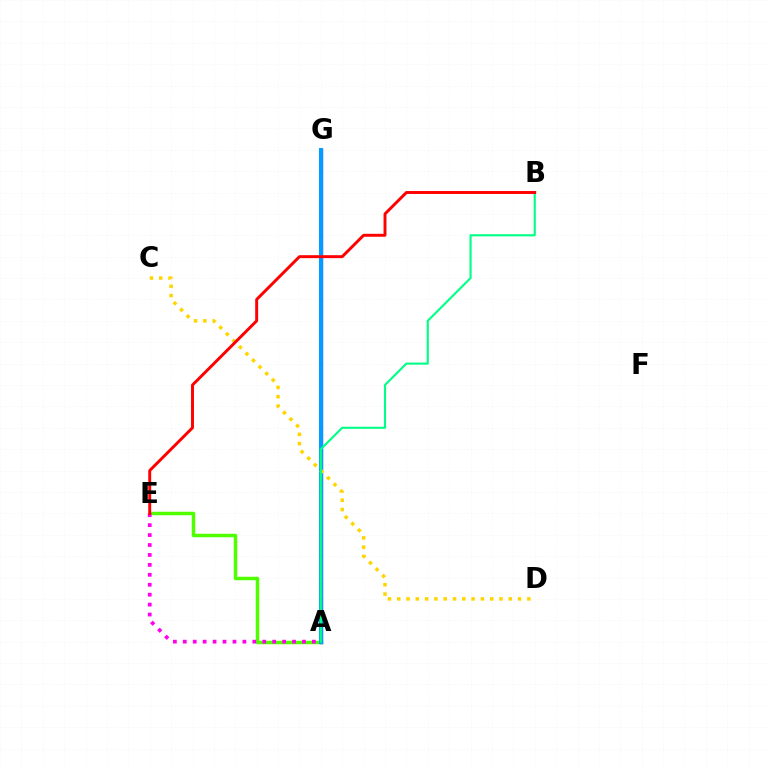{('A', 'E'): [{'color': '#4fff00', 'line_style': 'solid', 'thickness': 2.51}, {'color': '#ff00ed', 'line_style': 'dotted', 'thickness': 2.7}], ('A', 'G'): [{'color': '#3700ff', 'line_style': 'solid', 'thickness': 2.41}, {'color': '#009eff', 'line_style': 'solid', 'thickness': 2.89}], ('C', 'D'): [{'color': '#ffd500', 'line_style': 'dotted', 'thickness': 2.52}], ('A', 'B'): [{'color': '#00ff86', 'line_style': 'solid', 'thickness': 1.53}], ('B', 'E'): [{'color': '#ff0000', 'line_style': 'solid', 'thickness': 2.12}]}